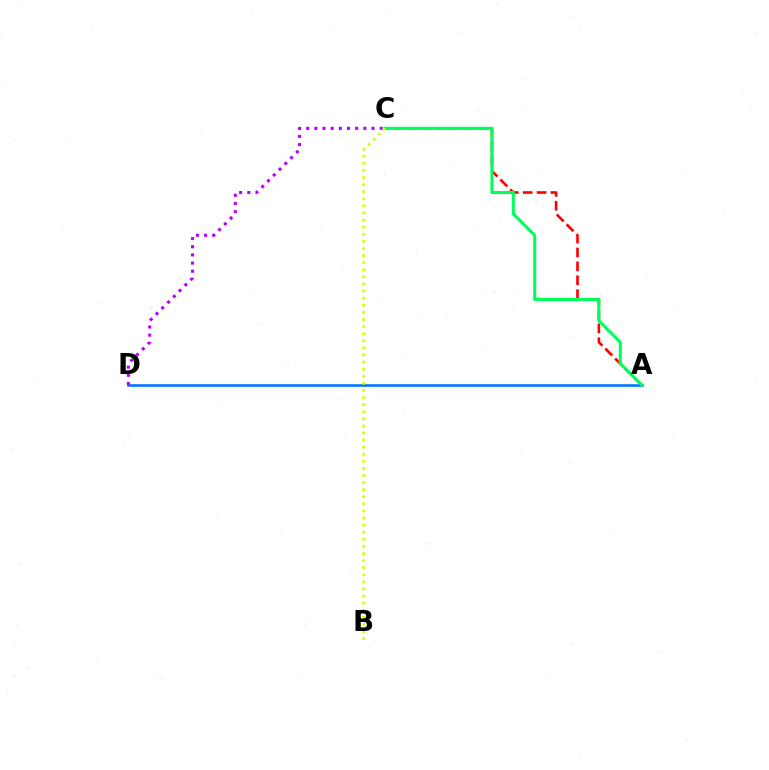{('A', 'C'): [{'color': '#ff0000', 'line_style': 'dashed', 'thickness': 1.89}, {'color': '#00ff5c', 'line_style': 'solid', 'thickness': 2.22}], ('A', 'D'): [{'color': '#0074ff', 'line_style': 'solid', 'thickness': 1.86}], ('C', 'D'): [{'color': '#b900ff', 'line_style': 'dotted', 'thickness': 2.22}], ('B', 'C'): [{'color': '#d1ff00', 'line_style': 'dotted', 'thickness': 1.93}]}